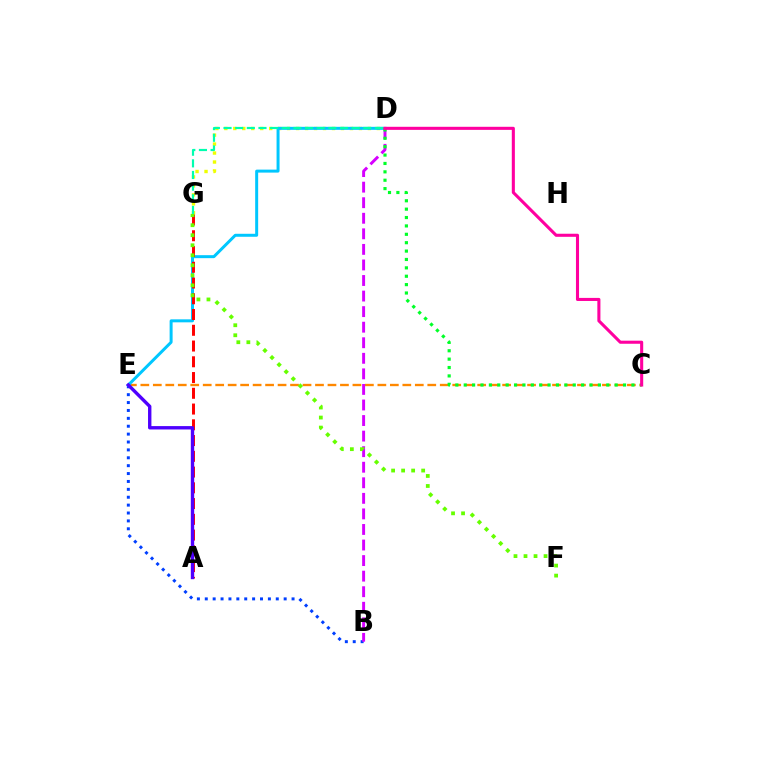{('B', 'E'): [{'color': '#003fff', 'line_style': 'dotted', 'thickness': 2.14}], ('C', 'E'): [{'color': '#ff8800', 'line_style': 'dashed', 'thickness': 1.69}], ('D', 'G'): [{'color': '#eeff00', 'line_style': 'dotted', 'thickness': 2.44}, {'color': '#00ffaf', 'line_style': 'dashed', 'thickness': 1.58}], ('D', 'E'): [{'color': '#00c7ff', 'line_style': 'solid', 'thickness': 2.15}], ('B', 'D'): [{'color': '#d600ff', 'line_style': 'dashed', 'thickness': 2.11}], ('A', 'G'): [{'color': '#ff0000', 'line_style': 'dashed', 'thickness': 2.14}], ('C', 'D'): [{'color': '#00ff27', 'line_style': 'dotted', 'thickness': 2.28}, {'color': '#ff00a0', 'line_style': 'solid', 'thickness': 2.21}], ('F', 'G'): [{'color': '#66ff00', 'line_style': 'dotted', 'thickness': 2.72}], ('A', 'E'): [{'color': '#4f00ff', 'line_style': 'solid', 'thickness': 2.43}]}